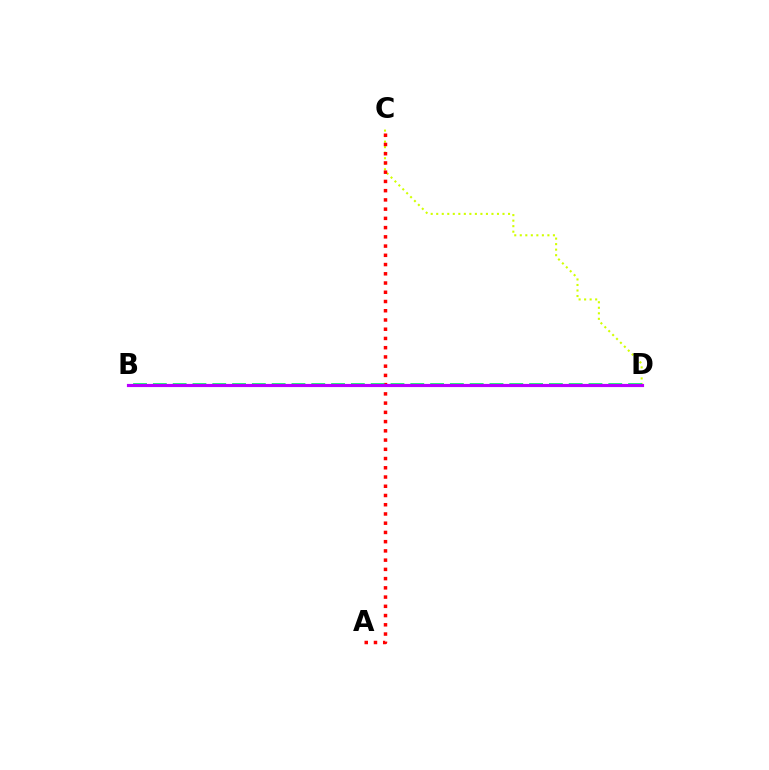{('B', 'D'): [{'color': '#0074ff', 'line_style': 'dotted', 'thickness': 2.15}, {'color': '#00ff5c', 'line_style': 'dashed', 'thickness': 2.69}, {'color': '#b900ff', 'line_style': 'solid', 'thickness': 2.27}], ('C', 'D'): [{'color': '#d1ff00', 'line_style': 'dotted', 'thickness': 1.5}], ('A', 'C'): [{'color': '#ff0000', 'line_style': 'dotted', 'thickness': 2.51}]}